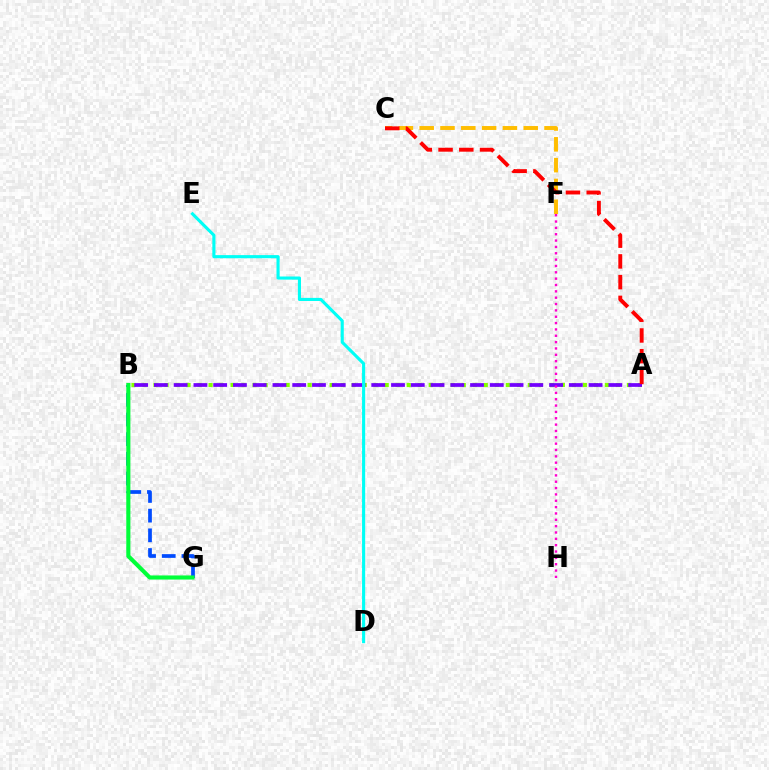{('C', 'F'): [{'color': '#ffbd00', 'line_style': 'dashed', 'thickness': 2.83}], ('A', 'B'): [{'color': '#84ff00', 'line_style': 'dotted', 'thickness': 2.99}, {'color': '#7200ff', 'line_style': 'dashed', 'thickness': 2.68}], ('B', 'G'): [{'color': '#004bff', 'line_style': 'dashed', 'thickness': 2.68}, {'color': '#00ff39', 'line_style': 'solid', 'thickness': 2.96}], ('A', 'C'): [{'color': '#ff0000', 'line_style': 'dashed', 'thickness': 2.82}], ('D', 'E'): [{'color': '#00fff6', 'line_style': 'solid', 'thickness': 2.24}], ('F', 'H'): [{'color': '#ff00cf', 'line_style': 'dotted', 'thickness': 1.72}]}